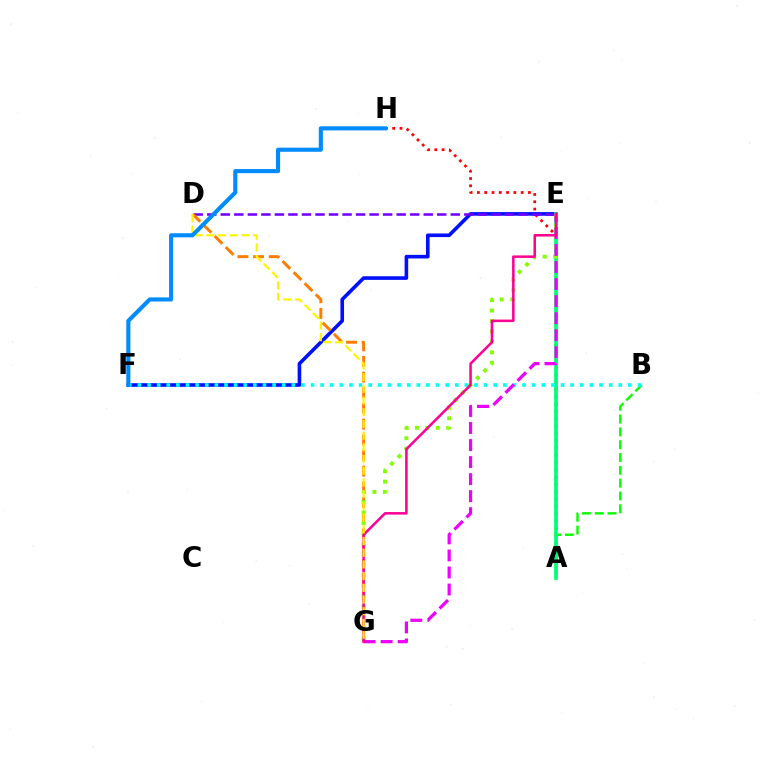{('A', 'H'): [{'color': '#ff0000', 'line_style': 'dotted', 'thickness': 1.98}], ('E', 'F'): [{'color': '#0010ff', 'line_style': 'solid', 'thickness': 2.6}], ('A', 'B'): [{'color': '#08ff00', 'line_style': 'dashed', 'thickness': 1.74}], ('D', 'E'): [{'color': '#7200ff', 'line_style': 'dashed', 'thickness': 1.84}], ('D', 'G'): [{'color': '#ff7c00', 'line_style': 'dashed', 'thickness': 2.13}, {'color': '#fcf500', 'line_style': 'dashed', 'thickness': 1.59}], ('A', 'E'): [{'color': '#00ff74', 'line_style': 'solid', 'thickness': 2.66}], ('B', 'F'): [{'color': '#00fff6', 'line_style': 'dotted', 'thickness': 2.61}], ('E', 'G'): [{'color': '#84ff00', 'line_style': 'dotted', 'thickness': 2.84}, {'color': '#ee00ff', 'line_style': 'dashed', 'thickness': 2.31}, {'color': '#ff0094', 'line_style': 'solid', 'thickness': 1.82}], ('F', 'H'): [{'color': '#008cff', 'line_style': 'solid', 'thickness': 2.96}]}